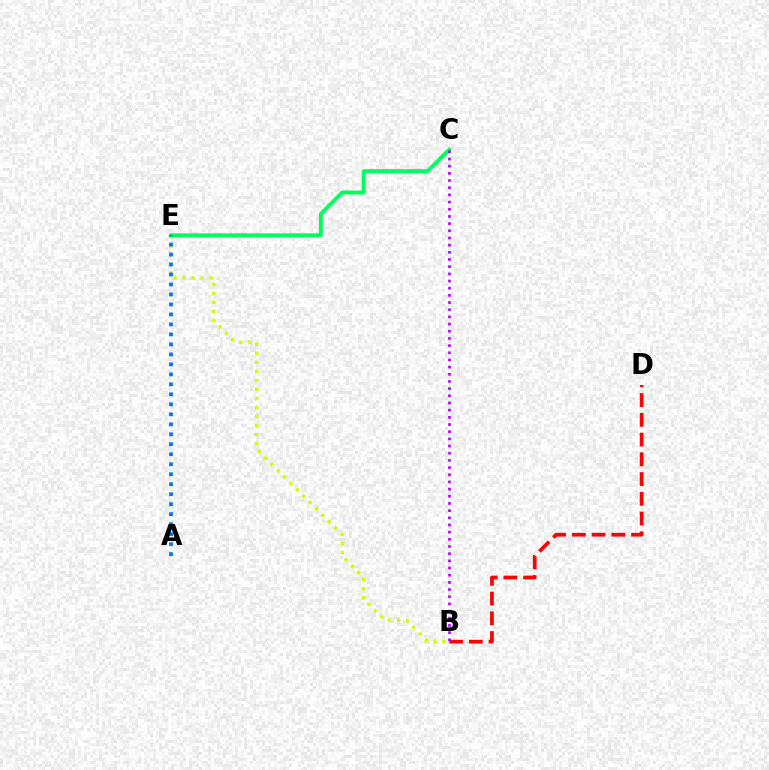{('B', 'D'): [{'color': '#ff0000', 'line_style': 'dashed', 'thickness': 2.68}], ('B', 'E'): [{'color': '#d1ff00', 'line_style': 'dotted', 'thickness': 2.45}], ('C', 'E'): [{'color': '#00ff5c', 'line_style': 'solid', 'thickness': 2.81}], ('B', 'C'): [{'color': '#b900ff', 'line_style': 'dotted', 'thickness': 1.95}], ('A', 'E'): [{'color': '#0074ff', 'line_style': 'dotted', 'thickness': 2.71}]}